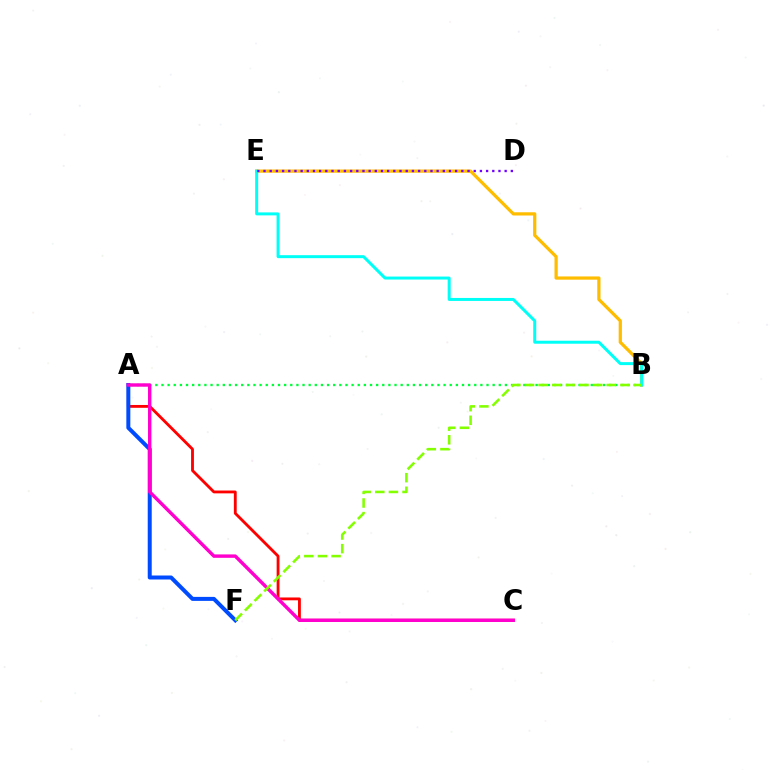{('B', 'E'): [{'color': '#ffbd00', 'line_style': 'solid', 'thickness': 2.33}, {'color': '#00fff6', 'line_style': 'solid', 'thickness': 2.15}], ('A', 'B'): [{'color': '#00ff39', 'line_style': 'dotted', 'thickness': 1.67}], ('A', 'C'): [{'color': '#ff0000', 'line_style': 'solid', 'thickness': 2.04}, {'color': '#ff00cf', 'line_style': 'solid', 'thickness': 2.46}], ('A', 'F'): [{'color': '#004bff', 'line_style': 'solid', 'thickness': 2.88}], ('B', 'F'): [{'color': '#84ff00', 'line_style': 'dashed', 'thickness': 1.85}], ('D', 'E'): [{'color': '#7200ff', 'line_style': 'dotted', 'thickness': 1.68}]}